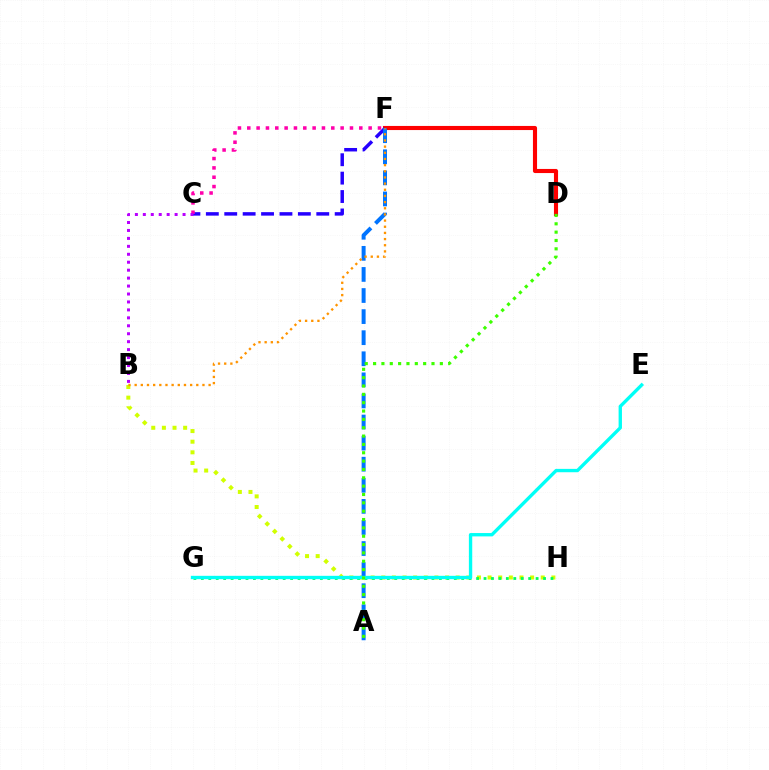{('B', 'H'): [{'color': '#d1ff00', 'line_style': 'dotted', 'thickness': 2.89}], ('D', 'F'): [{'color': '#ff0000', 'line_style': 'solid', 'thickness': 2.96}], ('G', 'H'): [{'color': '#00ff5c', 'line_style': 'dotted', 'thickness': 2.02}], ('C', 'F'): [{'color': '#2500ff', 'line_style': 'dashed', 'thickness': 2.5}, {'color': '#ff00ac', 'line_style': 'dotted', 'thickness': 2.54}], ('A', 'F'): [{'color': '#0074ff', 'line_style': 'dashed', 'thickness': 2.86}], ('B', 'C'): [{'color': '#b900ff', 'line_style': 'dotted', 'thickness': 2.16}], ('E', 'G'): [{'color': '#00fff6', 'line_style': 'solid', 'thickness': 2.41}], ('A', 'D'): [{'color': '#3dff00', 'line_style': 'dotted', 'thickness': 2.27}], ('B', 'F'): [{'color': '#ff9400', 'line_style': 'dotted', 'thickness': 1.67}]}